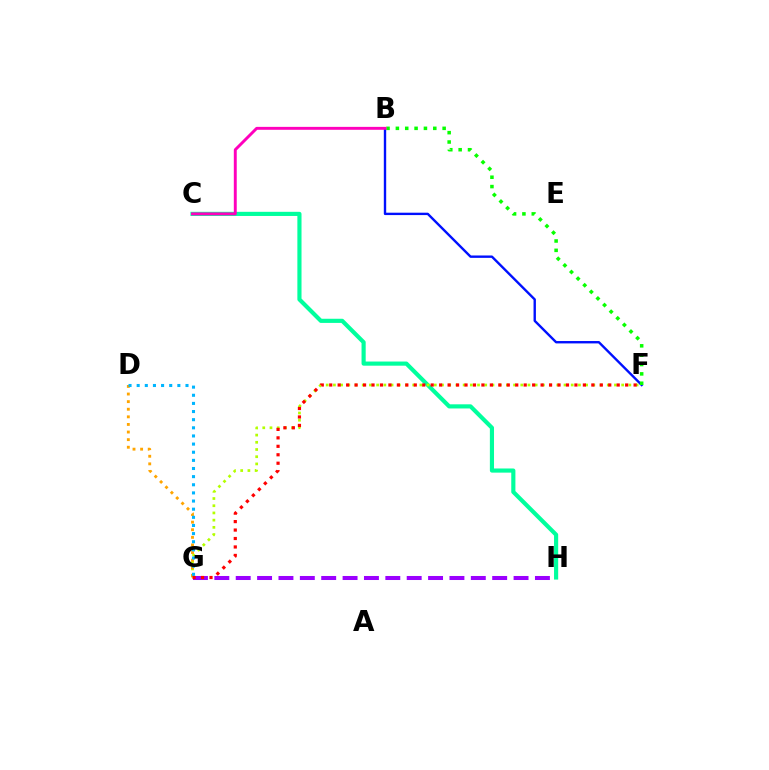{('C', 'H'): [{'color': '#00ff9d', 'line_style': 'solid', 'thickness': 2.98}], ('B', 'F'): [{'color': '#0010ff', 'line_style': 'solid', 'thickness': 1.72}, {'color': '#08ff00', 'line_style': 'dotted', 'thickness': 2.54}], ('F', 'G'): [{'color': '#b3ff00', 'line_style': 'dotted', 'thickness': 1.96}, {'color': '#ff0000', 'line_style': 'dotted', 'thickness': 2.3}], ('B', 'C'): [{'color': '#ff00bd', 'line_style': 'solid', 'thickness': 2.1}], ('D', 'G'): [{'color': '#ffa500', 'line_style': 'dotted', 'thickness': 2.07}, {'color': '#00b5ff', 'line_style': 'dotted', 'thickness': 2.21}], ('G', 'H'): [{'color': '#9b00ff', 'line_style': 'dashed', 'thickness': 2.9}]}